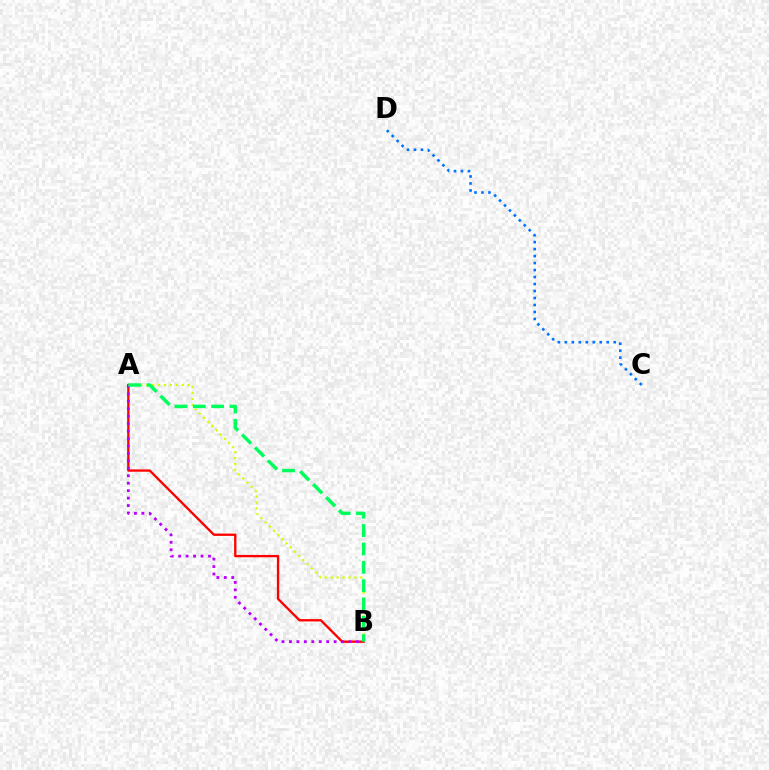{('A', 'B'): [{'color': '#d1ff00', 'line_style': 'dotted', 'thickness': 1.61}, {'color': '#ff0000', 'line_style': 'solid', 'thickness': 1.68}, {'color': '#b900ff', 'line_style': 'dotted', 'thickness': 2.02}, {'color': '#00ff5c', 'line_style': 'dashed', 'thickness': 2.49}], ('C', 'D'): [{'color': '#0074ff', 'line_style': 'dotted', 'thickness': 1.9}]}